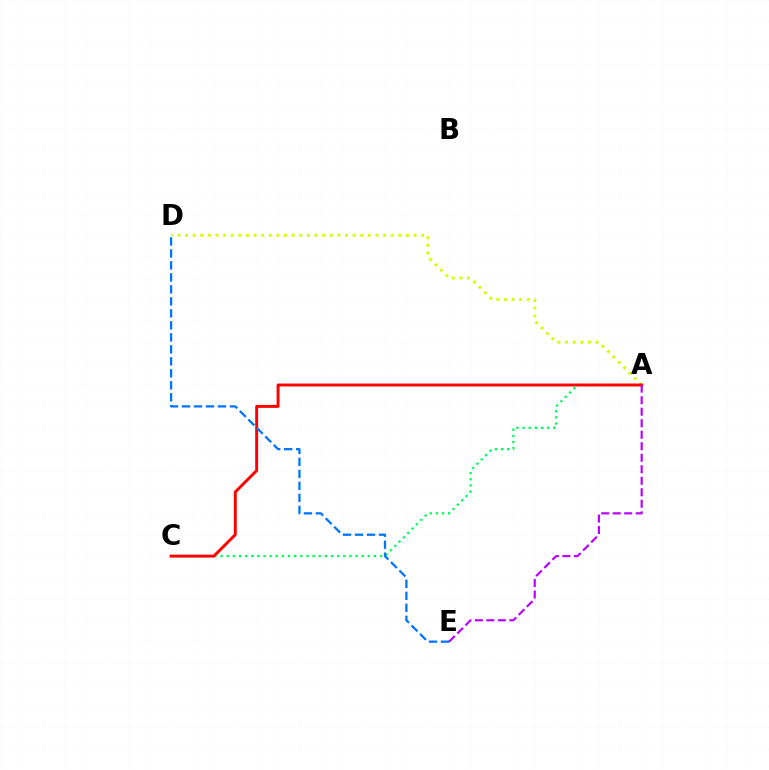{('A', 'D'): [{'color': '#d1ff00', 'line_style': 'dotted', 'thickness': 2.07}], ('A', 'C'): [{'color': '#00ff5c', 'line_style': 'dotted', 'thickness': 1.67}, {'color': '#ff0000', 'line_style': 'solid', 'thickness': 2.12}], ('D', 'E'): [{'color': '#0074ff', 'line_style': 'dashed', 'thickness': 1.63}], ('A', 'E'): [{'color': '#b900ff', 'line_style': 'dashed', 'thickness': 1.56}]}